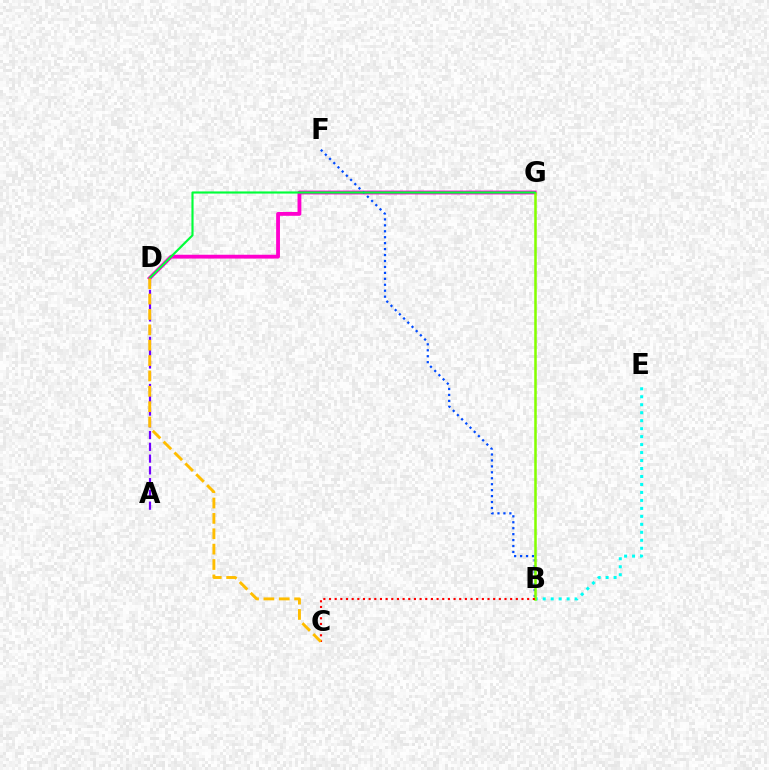{('D', 'G'): [{'color': '#ff00cf', 'line_style': 'solid', 'thickness': 2.75}, {'color': '#00ff39', 'line_style': 'solid', 'thickness': 1.55}], ('B', 'E'): [{'color': '#00fff6', 'line_style': 'dotted', 'thickness': 2.17}], ('B', 'F'): [{'color': '#004bff', 'line_style': 'dotted', 'thickness': 1.62}], ('B', 'G'): [{'color': '#84ff00', 'line_style': 'solid', 'thickness': 1.82}], ('B', 'C'): [{'color': '#ff0000', 'line_style': 'dotted', 'thickness': 1.54}], ('A', 'D'): [{'color': '#7200ff', 'line_style': 'dashed', 'thickness': 1.6}], ('C', 'D'): [{'color': '#ffbd00', 'line_style': 'dashed', 'thickness': 2.09}]}